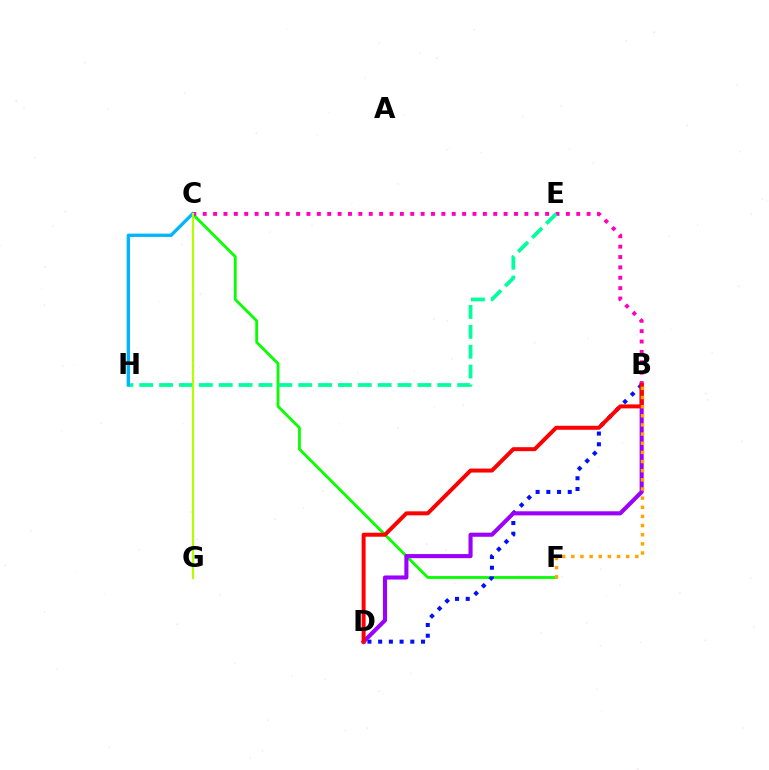{('C', 'F'): [{'color': '#08ff00', 'line_style': 'solid', 'thickness': 2.02}], ('B', 'D'): [{'color': '#0010ff', 'line_style': 'dotted', 'thickness': 2.91}, {'color': '#9b00ff', 'line_style': 'solid', 'thickness': 2.94}, {'color': '#ff0000', 'line_style': 'solid', 'thickness': 2.86}], ('B', 'C'): [{'color': '#ff00bd', 'line_style': 'dotted', 'thickness': 2.82}], ('E', 'H'): [{'color': '#00ff9d', 'line_style': 'dashed', 'thickness': 2.7}], ('C', 'H'): [{'color': '#00b5ff', 'line_style': 'solid', 'thickness': 2.39}], ('B', 'F'): [{'color': '#ffa500', 'line_style': 'dotted', 'thickness': 2.49}], ('C', 'G'): [{'color': '#b3ff00', 'line_style': 'solid', 'thickness': 1.57}]}